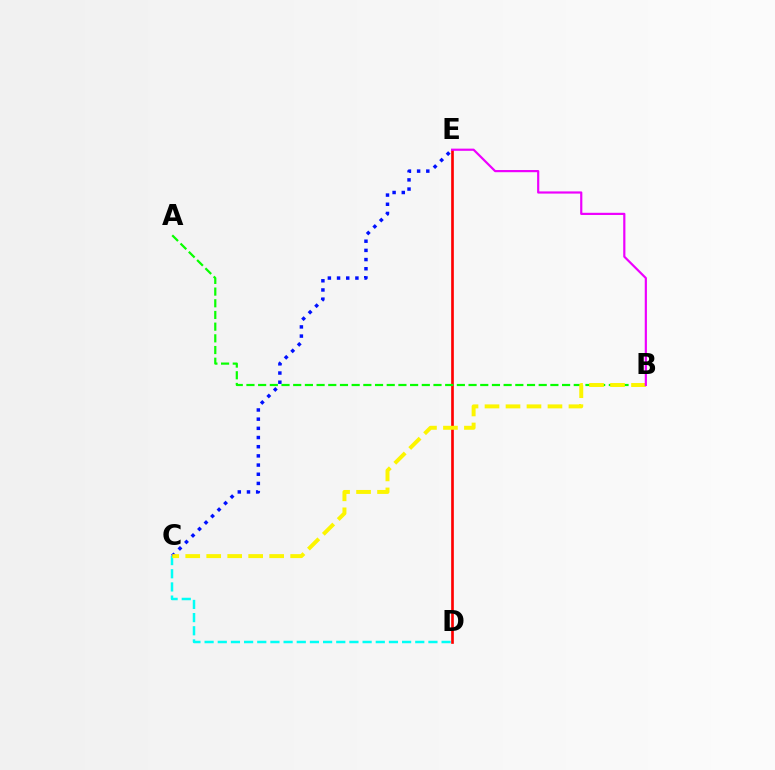{('C', 'D'): [{'color': '#00fff6', 'line_style': 'dashed', 'thickness': 1.79}], ('D', 'E'): [{'color': '#ff0000', 'line_style': 'solid', 'thickness': 1.92}], ('C', 'E'): [{'color': '#0010ff', 'line_style': 'dotted', 'thickness': 2.49}], ('A', 'B'): [{'color': '#08ff00', 'line_style': 'dashed', 'thickness': 1.59}], ('B', 'C'): [{'color': '#fcf500', 'line_style': 'dashed', 'thickness': 2.85}], ('B', 'E'): [{'color': '#ee00ff', 'line_style': 'solid', 'thickness': 1.57}]}